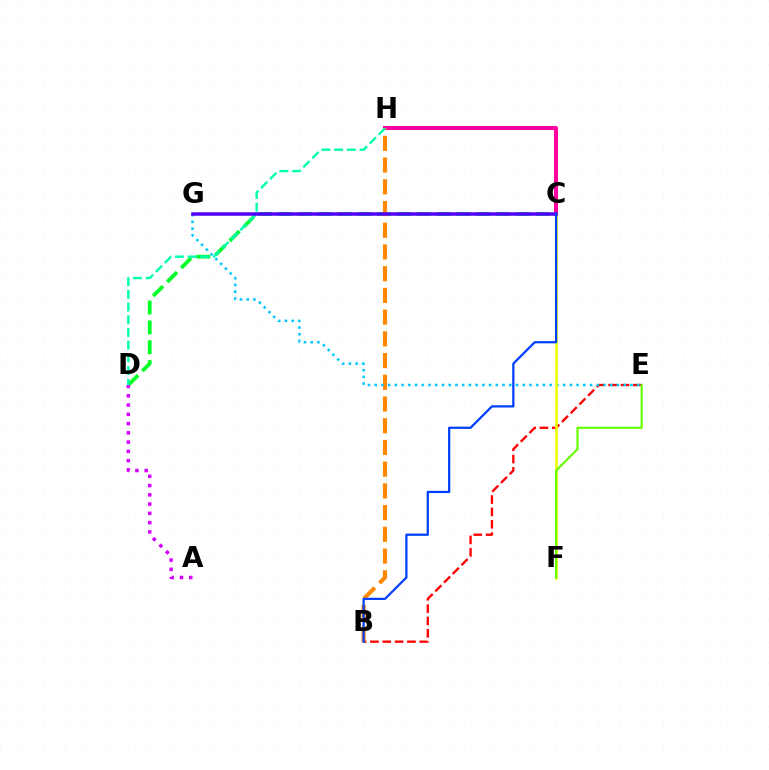{('C', 'D'): [{'color': '#00ff27', 'line_style': 'dashed', 'thickness': 2.7}], ('B', 'E'): [{'color': '#ff0000', 'line_style': 'dashed', 'thickness': 1.68}], ('C', 'H'): [{'color': '#ff00a0', 'line_style': 'solid', 'thickness': 2.89}], ('B', 'H'): [{'color': '#ff8800', 'line_style': 'dashed', 'thickness': 2.95}], ('D', 'H'): [{'color': '#00ffaf', 'line_style': 'dashed', 'thickness': 1.73}], ('E', 'G'): [{'color': '#00c7ff', 'line_style': 'dotted', 'thickness': 1.83}], ('C', 'F'): [{'color': '#eeff00', 'line_style': 'solid', 'thickness': 1.84}], ('A', 'D'): [{'color': '#d600ff', 'line_style': 'dotted', 'thickness': 2.52}], ('C', 'G'): [{'color': '#4f00ff', 'line_style': 'solid', 'thickness': 2.52}], ('B', 'C'): [{'color': '#003fff', 'line_style': 'solid', 'thickness': 1.61}], ('E', 'F'): [{'color': '#66ff00', 'line_style': 'solid', 'thickness': 1.54}]}